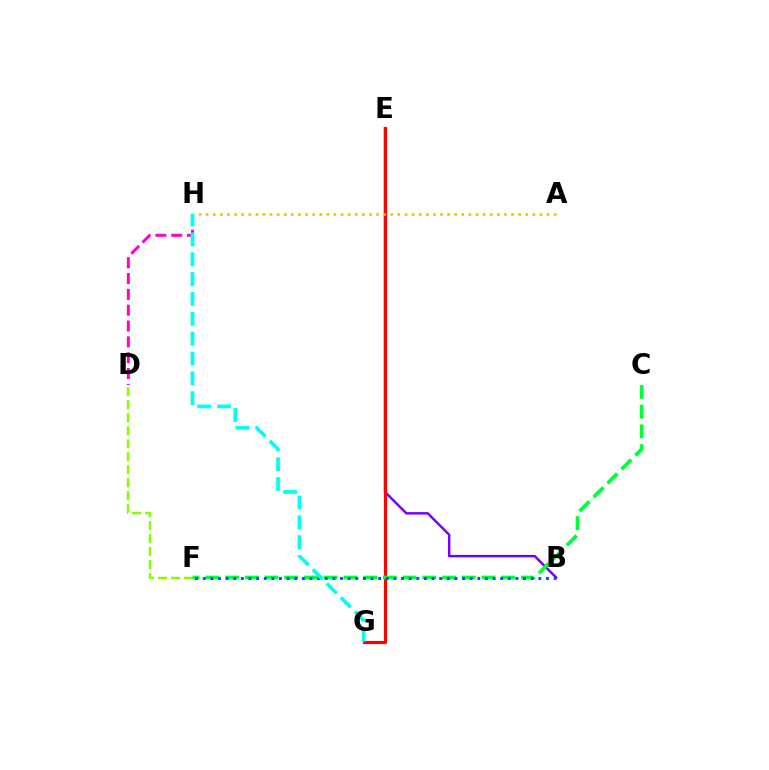{('B', 'E'): [{'color': '#7200ff', 'line_style': 'solid', 'thickness': 1.76}], ('E', 'G'): [{'color': '#ff0000', 'line_style': 'solid', 'thickness': 2.28}], ('D', 'F'): [{'color': '#84ff00', 'line_style': 'dashed', 'thickness': 1.76}], ('D', 'H'): [{'color': '#ff00cf', 'line_style': 'dashed', 'thickness': 2.15}], ('C', 'F'): [{'color': '#00ff39', 'line_style': 'dashed', 'thickness': 2.68}], ('B', 'F'): [{'color': '#004bff', 'line_style': 'dotted', 'thickness': 2.07}], ('A', 'H'): [{'color': '#ffbd00', 'line_style': 'dotted', 'thickness': 1.93}], ('G', 'H'): [{'color': '#00fff6', 'line_style': 'dashed', 'thickness': 2.7}]}